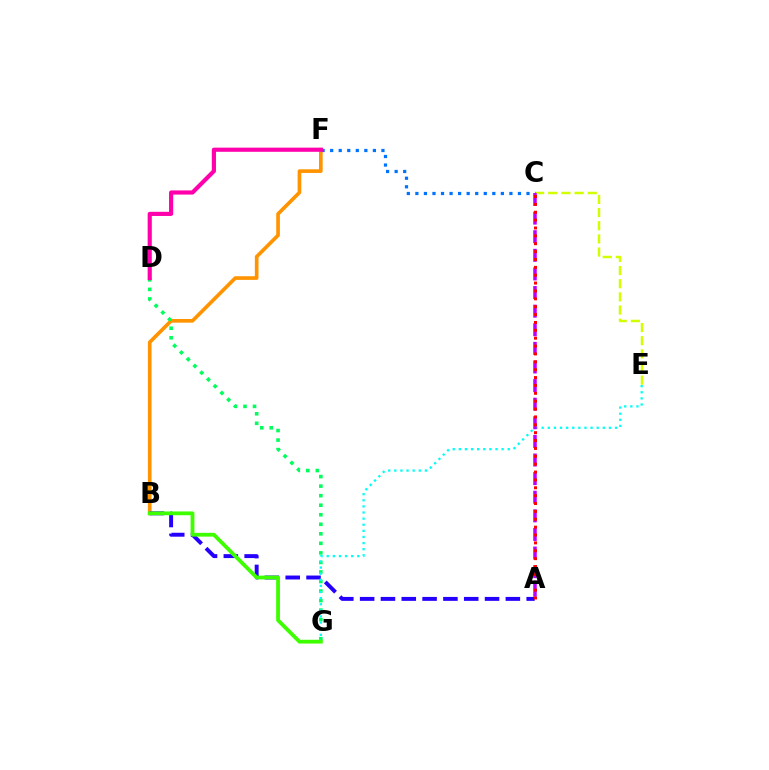{('B', 'F'): [{'color': '#ff9400', 'line_style': 'solid', 'thickness': 2.63}], ('C', 'E'): [{'color': '#d1ff00', 'line_style': 'dashed', 'thickness': 1.79}], ('D', 'G'): [{'color': '#00ff5c', 'line_style': 'dotted', 'thickness': 2.59}], ('A', 'B'): [{'color': '#2500ff', 'line_style': 'dashed', 'thickness': 2.83}], ('E', 'G'): [{'color': '#00fff6', 'line_style': 'dotted', 'thickness': 1.66}], ('B', 'G'): [{'color': '#3dff00', 'line_style': 'solid', 'thickness': 2.73}], ('C', 'F'): [{'color': '#0074ff', 'line_style': 'dotted', 'thickness': 2.32}], ('D', 'F'): [{'color': '#ff00ac', 'line_style': 'solid', 'thickness': 2.99}], ('A', 'C'): [{'color': '#b900ff', 'line_style': 'dashed', 'thickness': 2.53}, {'color': '#ff0000', 'line_style': 'dotted', 'thickness': 2.14}]}